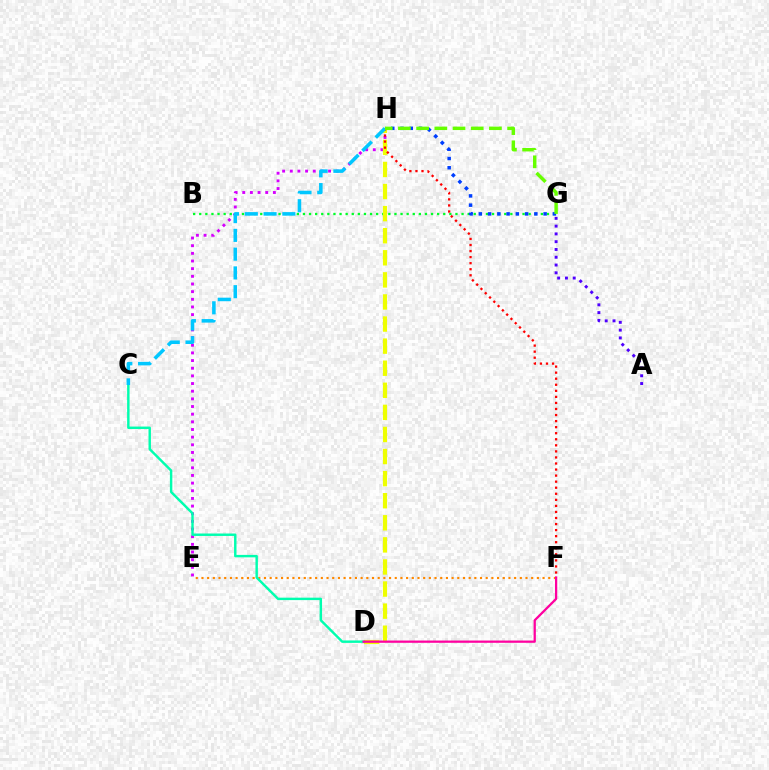{('E', 'H'): [{'color': '#d600ff', 'line_style': 'dotted', 'thickness': 2.08}], ('B', 'G'): [{'color': '#00ff27', 'line_style': 'dotted', 'thickness': 1.66}], ('A', 'G'): [{'color': '#4f00ff', 'line_style': 'dotted', 'thickness': 2.11}], ('D', 'H'): [{'color': '#eeff00', 'line_style': 'dashed', 'thickness': 3.0}], ('E', 'F'): [{'color': '#ff8800', 'line_style': 'dotted', 'thickness': 1.54}], ('C', 'D'): [{'color': '#00ffaf', 'line_style': 'solid', 'thickness': 1.75}], ('D', 'F'): [{'color': '#ff00a0', 'line_style': 'solid', 'thickness': 1.63}], ('G', 'H'): [{'color': '#003fff', 'line_style': 'dotted', 'thickness': 2.51}, {'color': '#66ff00', 'line_style': 'dashed', 'thickness': 2.47}], ('F', 'H'): [{'color': '#ff0000', 'line_style': 'dotted', 'thickness': 1.65}], ('C', 'H'): [{'color': '#00c7ff', 'line_style': 'dashed', 'thickness': 2.55}]}